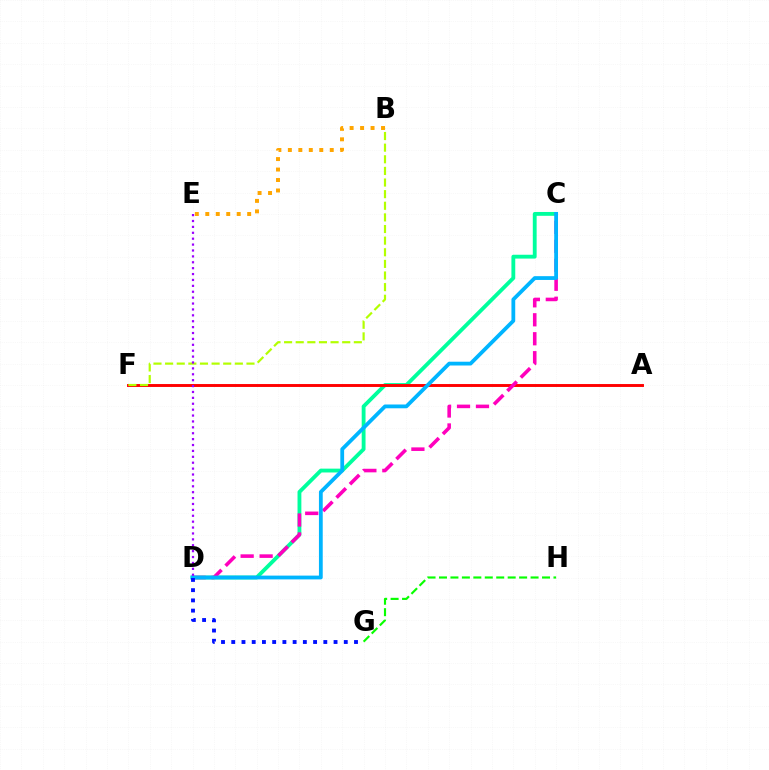{('C', 'D'): [{'color': '#00ff9d', 'line_style': 'solid', 'thickness': 2.76}, {'color': '#ff00bd', 'line_style': 'dashed', 'thickness': 2.58}, {'color': '#00b5ff', 'line_style': 'solid', 'thickness': 2.73}], ('A', 'F'): [{'color': '#ff0000', 'line_style': 'solid', 'thickness': 2.1}], ('G', 'H'): [{'color': '#08ff00', 'line_style': 'dashed', 'thickness': 1.56}], ('B', 'E'): [{'color': '#ffa500', 'line_style': 'dotted', 'thickness': 2.84}], ('D', 'G'): [{'color': '#0010ff', 'line_style': 'dotted', 'thickness': 2.78}], ('B', 'F'): [{'color': '#b3ff00', 'line_style': 'dashed', 'thickness': 1.58}], ('D', 'E'): [{'color': '#9b00ff', 'line_style': 'dotted', 'thickness': 1.6}]}